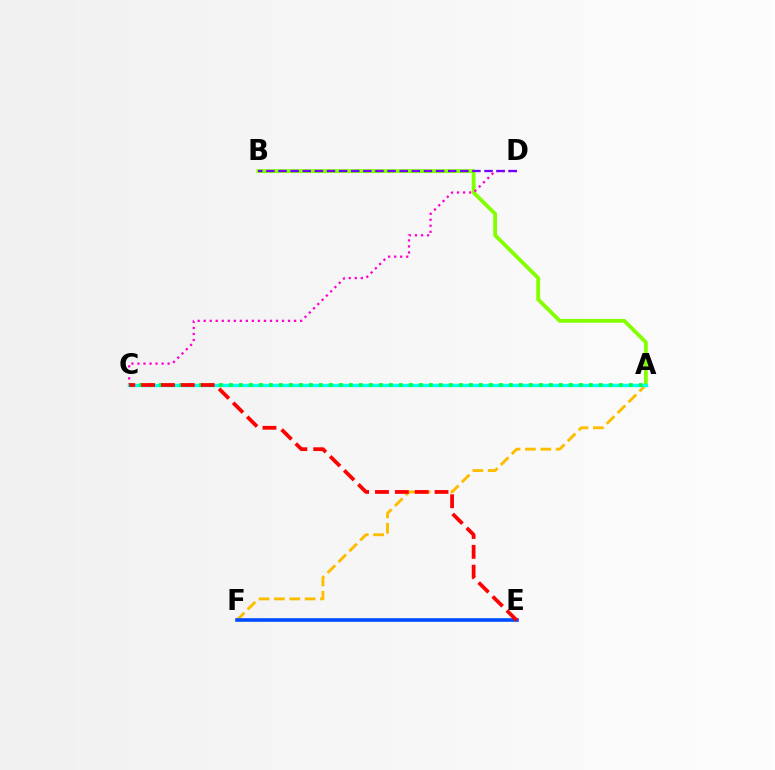{('A', 'B'): [{'color': '#84ff00', 'line_style': 'solid', 'thickness': 2.75}], ('A', 'F'): [{'color': '#ffbd00', 'line_style': 'dashed', 'thickness': 2.09}], ('C', 'D'): [{'color': '#ff00cf', 'line_style': 'dotted', 'thickness': 1.64}], ('A', 'C'): [{'color': '#00fff6', 'line_style': 'solid', 'thickness': 2.4}, {'color': '#00ff39', 'line_style': 'dotted', 'thickness': 2.72}], ('B', 'D'): [{'color': '#7200ff', 'line_style': 'dashed', 'thickness': 1.65}], ('E', 'F'): [{'color': '#004bff', 'line_style': 'solid', 'thickness': 2.59}], ('C', 'E'): [{'color': '#ff0000', 'line_style': 'dashed', 'thickness': 2.7}]}